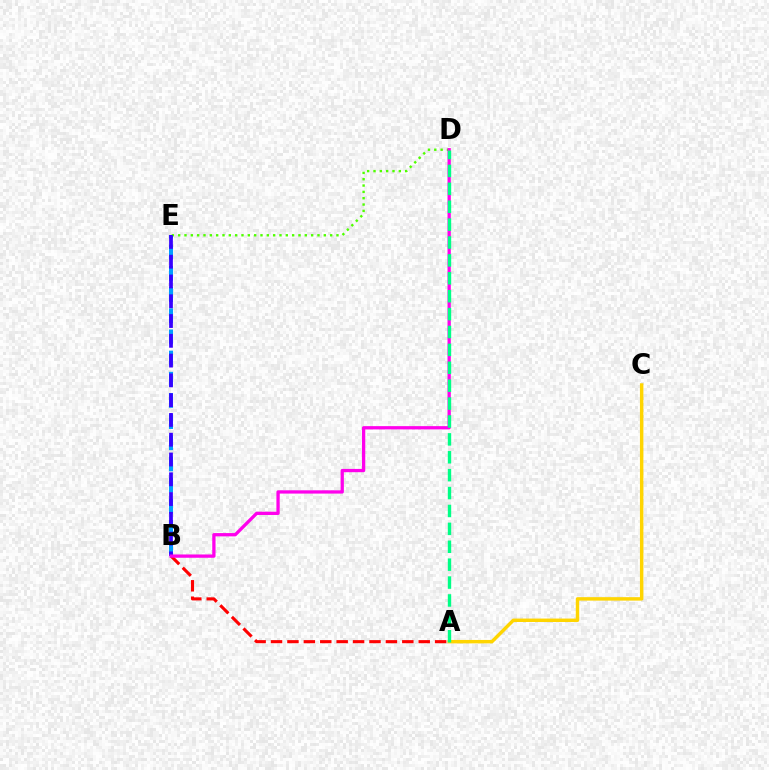{('B', 'E'): [{'color': '#009eff', 'line_style': 'dashed', 'thickness': 2.88}, {'color': '#3700ff', 'line_style': 'dashed', 'thickness': 2.69}], ('A', 'B'): [{'color': '#ff0000', 'line_style': 'dashed', 'thickness': 2.23}], ('D', 'E'): [{'color': '#4fff00', 'line_style': 'dotted', 'thickness': 1.72}], ('A', 'C'): [{'color': '#ffd500', 'line_style': 'solid', 'thickness': 2.48}], ('B', 'D'): [{'color': '#ff00ed', 'line_style': 'solid', 'thickness': 2.36}], ('A', 'D'): [{'color': '#00ff86', 'line_style': 'dashed', 'thickness': 2.43}]}